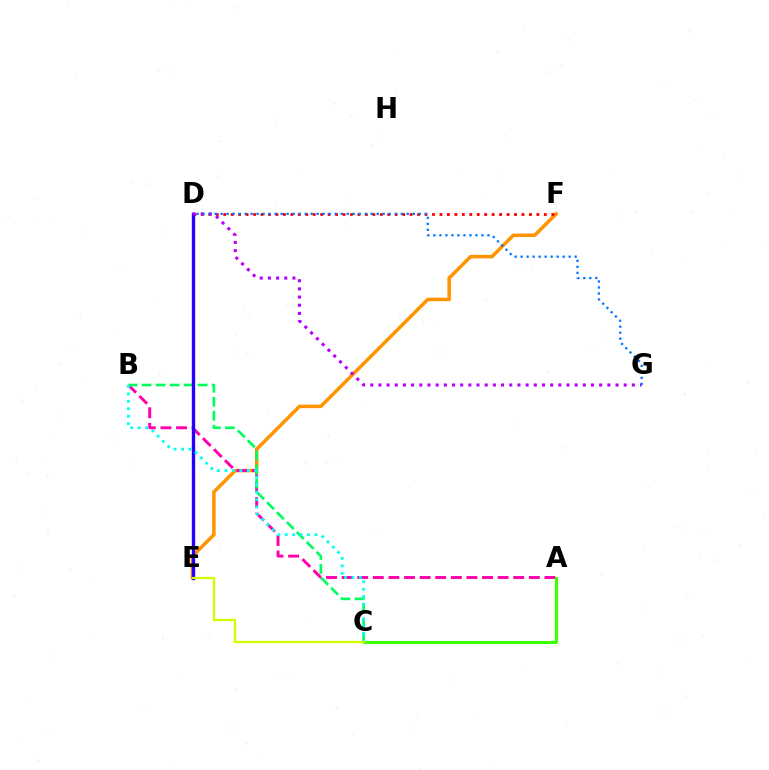{('E', 'F'): [{'color': '#ff9400', 'line_style': 'solid', 'thickness': 2.53}], ('A', 'B'): [{'color': '#ff00ac', 'line_style': 'dashed', 'thickness': 2.12}], ('D', 'F'): [{'color': '#ff0000', 'line_style': 'dotted', 'thickness': 2.03}], ('B', 'C'): [{'color': '#00ff5c', 'line_style': 'dashed', 'thickness': 1.9}, {'color': '#00fff6', 'line_style': 'dotted', 'thickness': 2.03}], ('D', 'E'): [{'color': '#2500ff', 'line_style': 'solid', 'thickness': 2.43}], ('D', 'G'): [{'color': '#b900ff', 'line_style': 'dotted', 'thickness': 2.22}, {'color': '#0074ff', 'line_style': 'dotted', 'thickness': 1.63}], ('A', 'C'): [{'color': '#3dff00', 'line_style': 'solid', 'thickness': 2.23}], ('C', 'E'): [{'color': '#d1ff00', 'line_style': 'solid', 'thickness': 1.62}]}